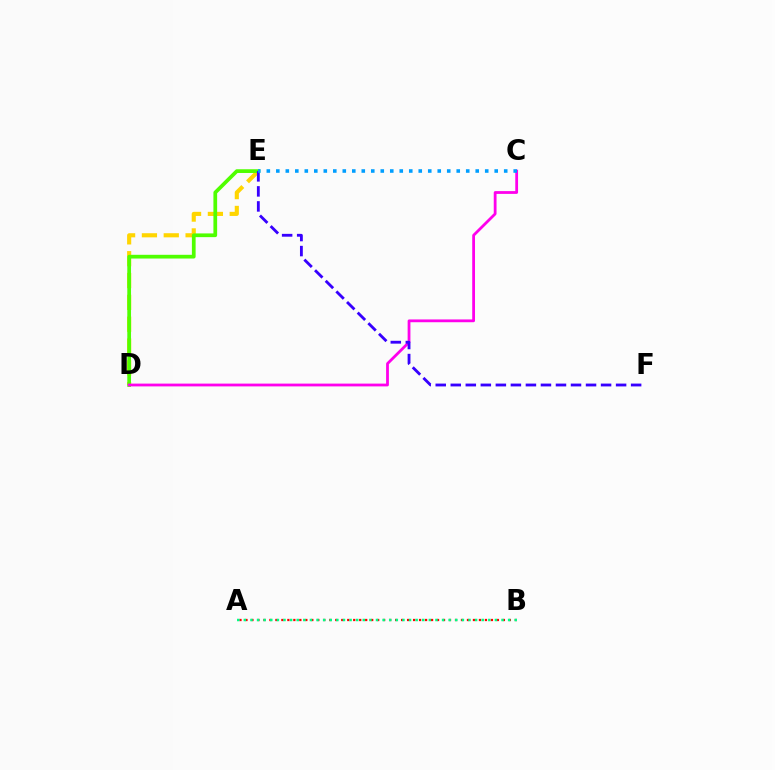{('D', 'E'): [{'color': '#ffd500', 'line_style': 'dashed', 'thickness': 2.97}, {'color': '#4fff00', 'line_style': 'solid', 'thickness': 2.68}], ('C', 'D'): [{'color': '#ff00ed', 'line_style': 'solid', 'thickness': 2.01}], ('E', 'F'): [{'color': '#3700ff', 'line_style': 'dashed', 'thickness': 2.04}], ('A', 'B'): [{'color': '#ff0000', 'line_style': 'dotted', 'thickness': 1.63}, {'color': '#00ff86', 'line_style': 'dotted', 'thickness': 1.8}], ('C', 'E'): [{'color': '#009eff', 'line_style': 'dotted', 'thickness': 2.58}]}